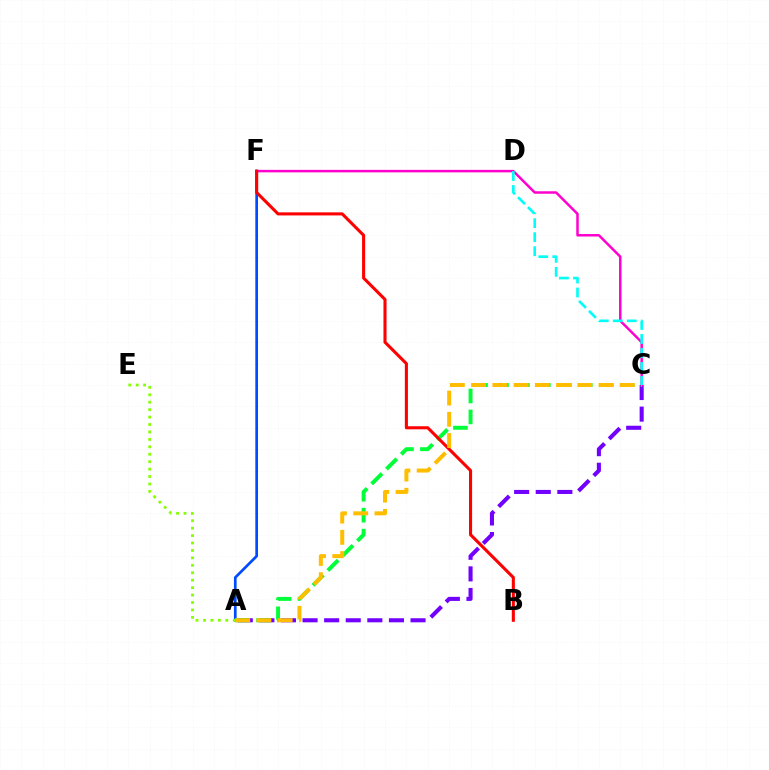{('A', 'F'): [{'color': '#004bff', 'line_style': 'solid', 'thickness': 1.94}], ('A', 'C'): [{'color': '#7200ff', 'line_style': 'dashed', 'thickness': 2.93}, {'color': '#00ff39', 'line_style': 'dashed', 'thickness': 2.85}, {'color': '#ffbd00', 'line_style': 'dashed', 'thickness': 2.89}], ('C', 'F'): [{'color': '#ff00cf', 'line_style': 'solid', 'thickness': 1.79}], ('A', 'E'): [{'color': '#84ff00', 'line_style': 'dotted', 'thickness': 2.02}], ('B', 'F'): [{'color': '#ff0000', 'line_style': 'solid', 'thickness': 2.22}], ('C', 'D'): [{'color': '#00fff6', 'line_style': 'dashed', 'thickness': 1.9}]}